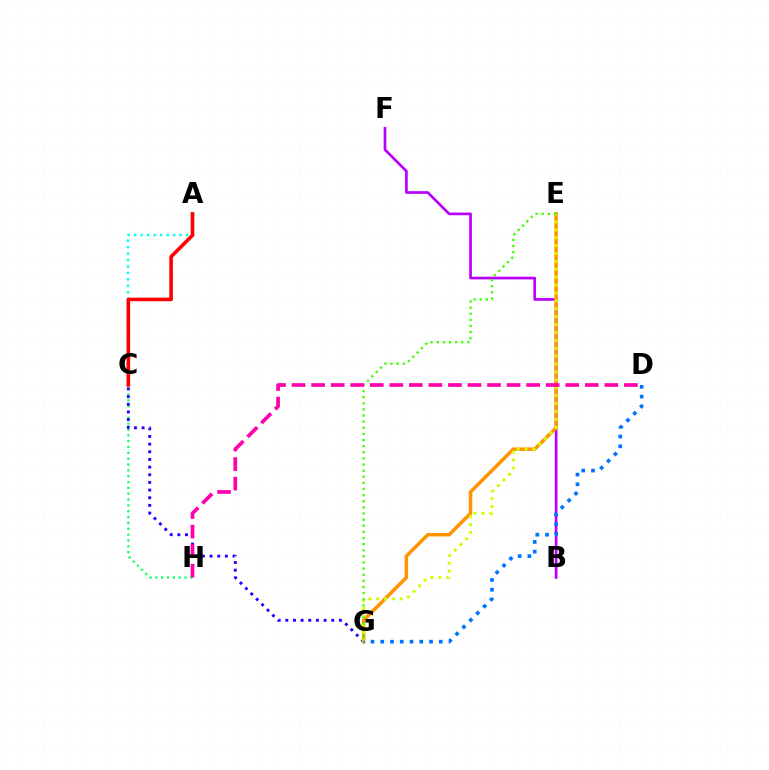{('C', 'H'): [{'color': '#00ff5c', 'line_style': 'dotted', 'thickness': 1.59}], ('C', 'G'): [{'color': '#2500ff', 'line_style': 'dotted', 'thickness': 2.08}], ('B', 'F'): [{'color': '#b900ff', 'line_style': 'solid', 'thickness': 1.95}], ('E', 'G'): [{'color': '#ff9400', 'line_style': 'solid', 'thickness': 2.51}, {'color': '#d1ff00', 'line_style': 'dotted', 'thickness': 2.15}, {'color': '#3dff00', 'line_style': 'dotted', 'thickness': 1.66}], ('A', 'C'): [{'color': '#00fff6', 'line_style': 'dotted', 'thickness': 1.76}, {'color': '#ff0000', 'line_style': 'solid', 'thickness': 2.59}], ('D', 'H'): [{'color': '#ff00ac', 'line_style': 'dashed', 'thickness': 2.66}], ('D', 'G'): [{'color': '#0074ff', 'line_style': 'dotted', 'thickness': 2.65}]}